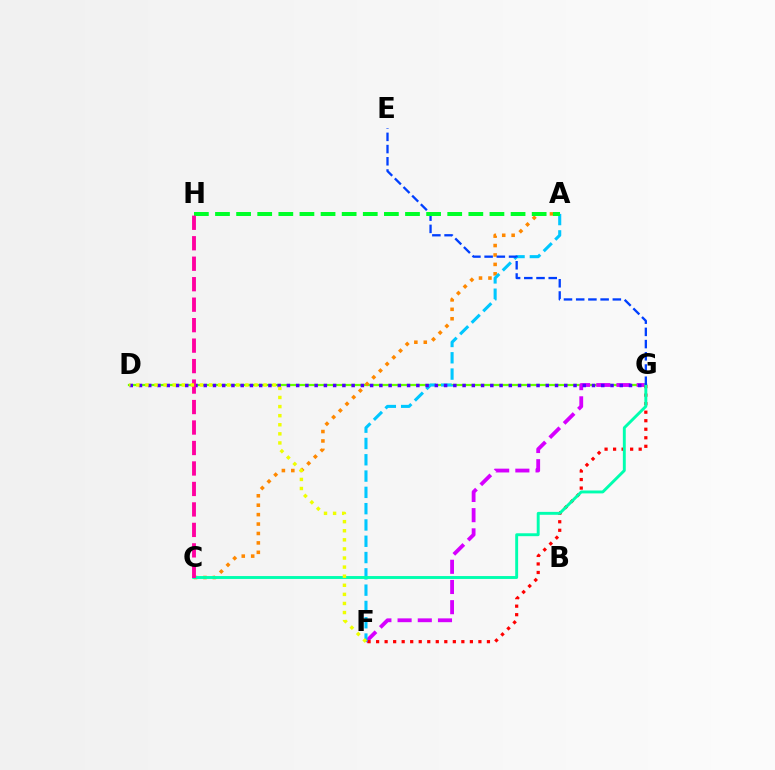{('D', 'G'): [{'color': '#66ff00', 'line_style': 'solid', 'thickness': 1.61}, {'color': '#4f00ff', 'line_style': 'dotted', 'thickness': 2.51}], ('F', 'G'): [{'color': '#d600ff', 'line_style': 'dashed', 'thickness': 2.74}, {'color': '#ff0000', 'line_style': 'dotted', 'thickness': 2.32}], ('A', 'C'): [{'color': '#ff8800', 'line_style': 'dotted', 'thickness': 2.56}], ('A', 'F'): [{'color': '#00c7ff', 'line_style': 'dashed', 'thickness': 2.21}], ('C', 'G'): [{'color': '#00ffaf', 'line_style': 'solid', 'thickness': 2.09}], ('E', 'G'): [{'color': '#003fff', 'line_style': 'dashed', 'thickness': 1.66}], ('A', 'H'): [{'color': '#00ff27', 'line_style': 'dashed', 'thickness': 2.87}], ('C', 'H'): [{'color': '#ff00a0', 'line_style': 'dashed', 'thickness': 2.78}], ('D', 'F'): [{'color': '#eeff00', 'line_style': 'dotted', 'thickness': 2.47}]}